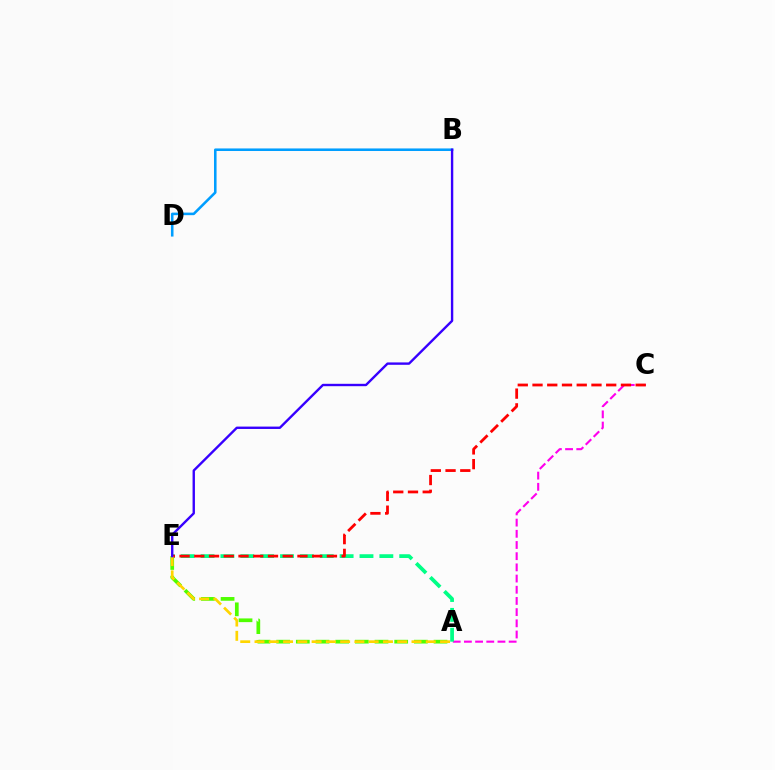{('A', 'C'): [{'color': '#ff00ed', 'line_style': 'dashed', 'thickness': 1.52}], ('B', 'D'): [{'color': '#009eff', 'line_style': 'solid', 'thickness': 1.84}], ('A', 'E'): [{'color': '#00ff86', 'line_style': 'dashed', 'thickness': 2.7}, {'color': '#4fff00', 'line_style': 'dashed', 'thickness': 2.67}, {'color': '#ffd500', 'line_style': 'dashed', 'thickness': 1.94}], ('C', 'E'): [{'color': '#ff0000', 'line_style': 'dashed', 'thickness': 2.0}], ('B', 'E'): [{'color': '#3700ff', 'line_style': 'solid', 'thickness': 1.72}]}